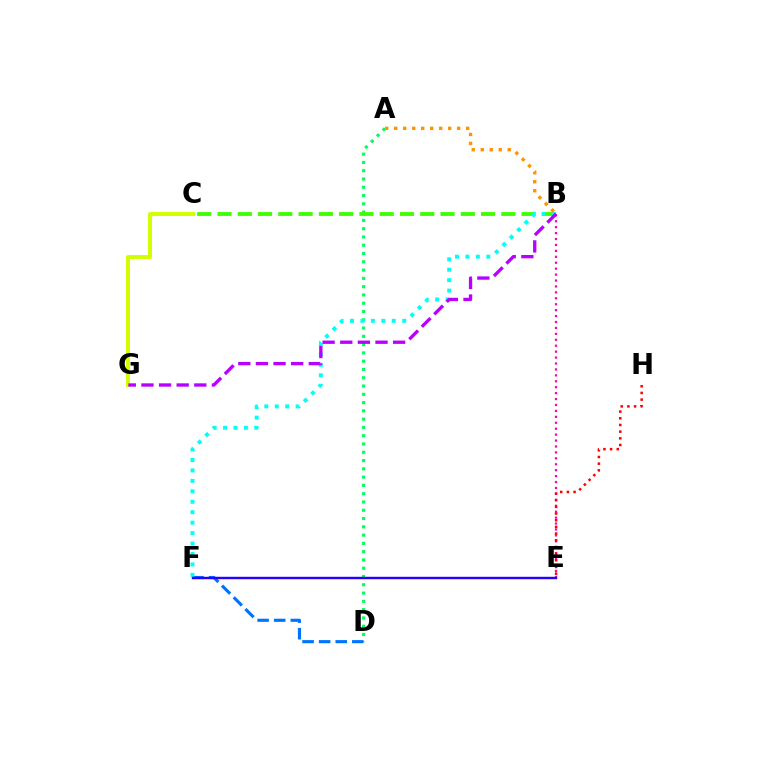{('A', 'D'): [{'color': '#00ff5c', 'line_style': 'dotted', 'thickness': 2.25}], ('C', 'G'): [{'color': '#d1ff00', 'line_style': 'solid', 'thickness': 2.84}], ('D', 'F'): [{'color': '#0074ff', 'line_style': 'dashed', 'thickness': 2.25}], ('B', 'E'): [{'color': '#ff00ac', 'line_style': 'dotted', 'thickness': 1.61}], ('B', 'C'): [{'color': '#3dff00', 'line_style': 'dashed', 'thickness': 2.75}], ('B', 'F'): [{'color': '#00fff6', 'line_style': 'dotted', 'thickness': 2.84}], ('E', 'H'): [{'color': '#ff0000', 'line_style': 'dotted', 'thickness': 1.81}], ('B', 'G'): [{'color': '#b900ff', 'line_style': 'dashed', 'thickness': 2.39}], ('A', 'B'): [{'color': '#ff9400', 'line_style': 'dotted', 'thickness': 2.44}], ('E', 'F'): [{'color': '#2500ff', 'line_style': 'solid', 'thickness': 1.74}]}